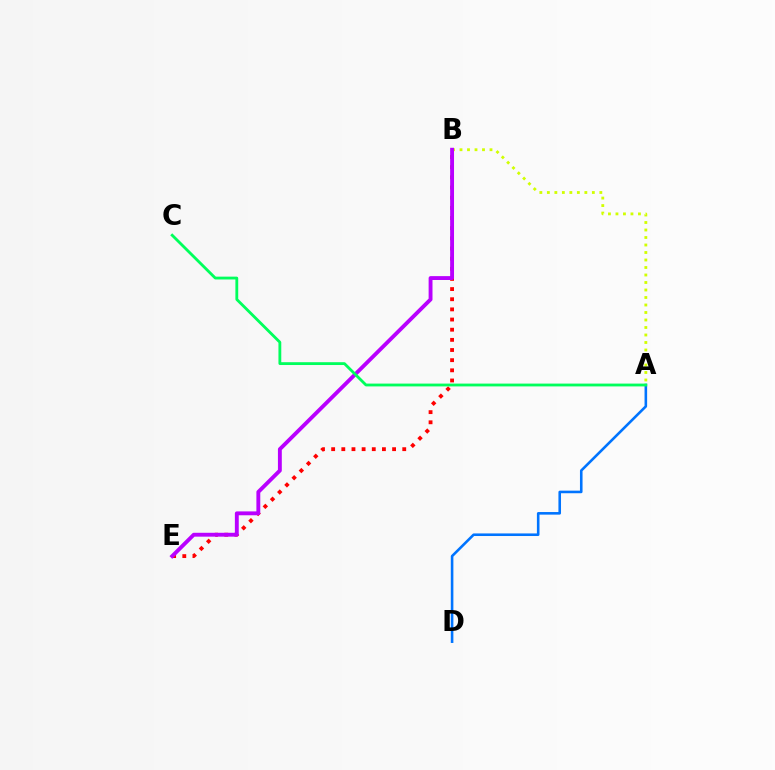{('A', 'D'): [{'color': '#0074ff', 'line_style': 'solid', 'thickness': 1.86}], ('A', 'B'): [{'color': '#d1ff00', 'line_style': 'dotted', 'thickness': 2.04}], ('B', 'E'): [{'color': '#ff0000', 'line_style': 'dotted', 'thickness': 2.76}, {'color': '#b900ff', 'line_style': 'solid', 'thickness': 2.79}], ('A', 'C'): [{'color': '#00ff5c', 'line_style': 'solid', 'thickness': 2.03}]}